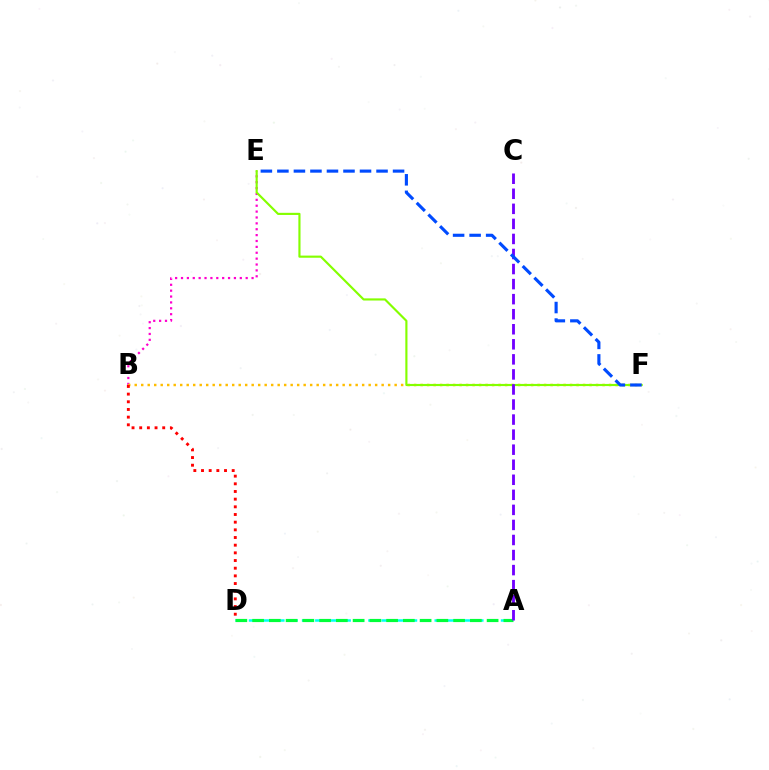{('A', 'D'): [{'color': '#00fff6', 'line_style': 'dashed', 'thickness': 1.8}, {'color': '#00ff39', 'line_style': 'dashed', 'thickness': 2.28}], ('B', 'E'): [{'color': '#ff00cf', 'line_style': 'dotted', 'thickness': 1.6}], ('B', 'F'): [{'color': '#ffbd00', 'line_style': 'dotted', 'thickness': 1.77}], ('B', 'D'): [{'color': '#ff0000', 'line_style': 'dotted', 'thickness': 2.08}], ('E', 'F'): [{'color': '#84ff00', 'line_style': 'solid', 'thickness': 1.55}, {'color': '#004bff', 'line_style': 'dashed', 'thickness': 2.24}], ('A', 'C'): [{'color': '#7200ff', 'line_style': 'dashed', 'thickness': 2.04}]}